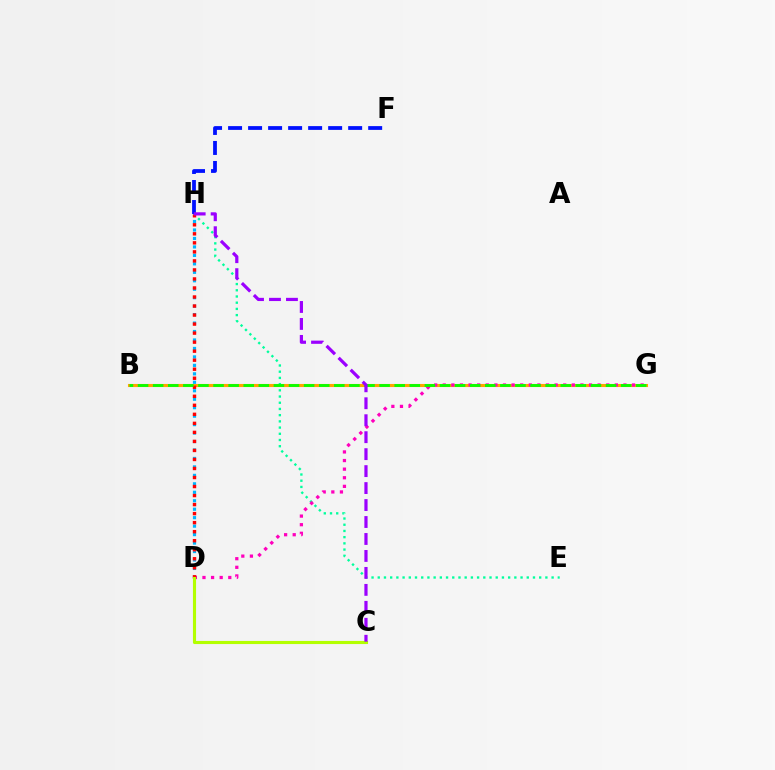{('B', 'G'): [{'color': '#ffa500', 'line_style': 'solid', 'thickness': 2.22}, {'color': '#08ff00', 'line_style': 'dashed', 'thickness': 2.05}], ('E', 'H'): [{'color': '#00ff9d', 'line_style': 'dotted', 'thickness': 1.69}], ('D', 'H'): [{'color': '#00b5ff', 'line_style': 'dotted', 'thickness': 2.3}, {'color': '#ff0000', 'line_style': 'dotted', 'thickness': 2.45}], ('F', 'H'): [{'color': '#0010ff', 'line_style': 'dashed', 'thickness': 2.72}], ('D', 'G'): [{'color': '#ff00bd', 'line_style': 'dotted', 'thickness': 2.34}], ('C', 'D'): [{'color': '#b3ff00', 'line_style': 'solid', 'thickness': 2.24}], ('C', 'H'): [{'color': '#9b00ff', 'line_style': 'dashed', 'thickness': 2.3}]}